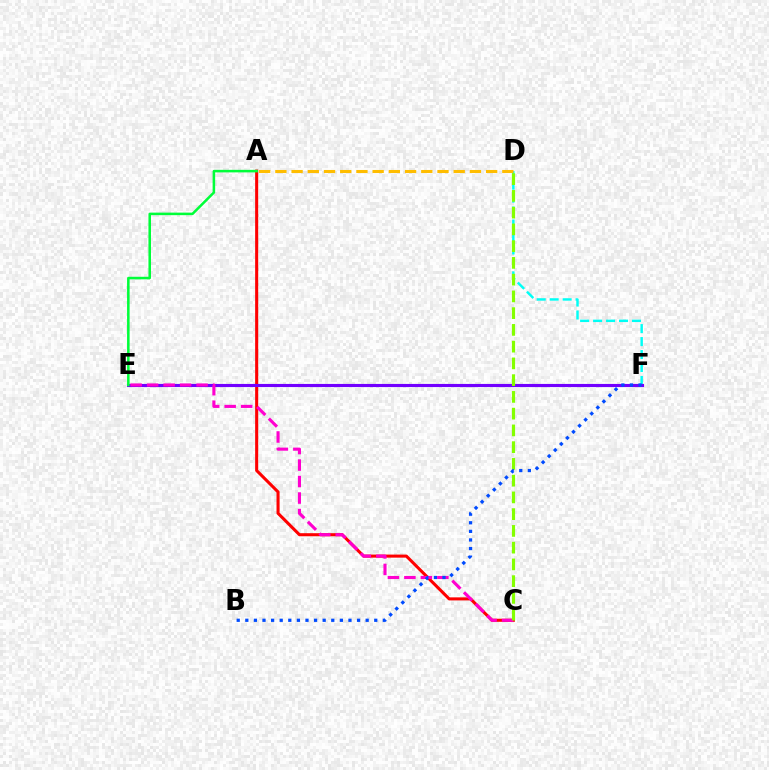{('A', 'C'): [{'color': '#ff0000', 'line_style': 'solid', 'thickness': 2.2}], ('D', 'F'): [{'color': '#00fff6', 'line_style': 'dashed', 'thickness': 1.76}], ('A', 'D'): [{'color': '#ffbd00', 'line_style': 'dashed', 'thickness': 2.2}], ('E', 'F'): [{'color': '#7200ff', 'line_style': 'solid', 'thickness': 2.25}], ('A', 'E'): [{'color': '#00ff39', 'line_style': 'solid', 'thickness': 1.83}], ('C', 'E'): [{'color': '#ff00cf', 'line_style': 'dashed', 'thickness': 2.24}], ('C', 'D'): [{'color': '#84ff00', 'line_style': 'dashed', 'thickness': 2.28}], ('B', 'F'): [{'color': '#004bff', 'line_style': 'dotted', 'thickness': 2.34}]}